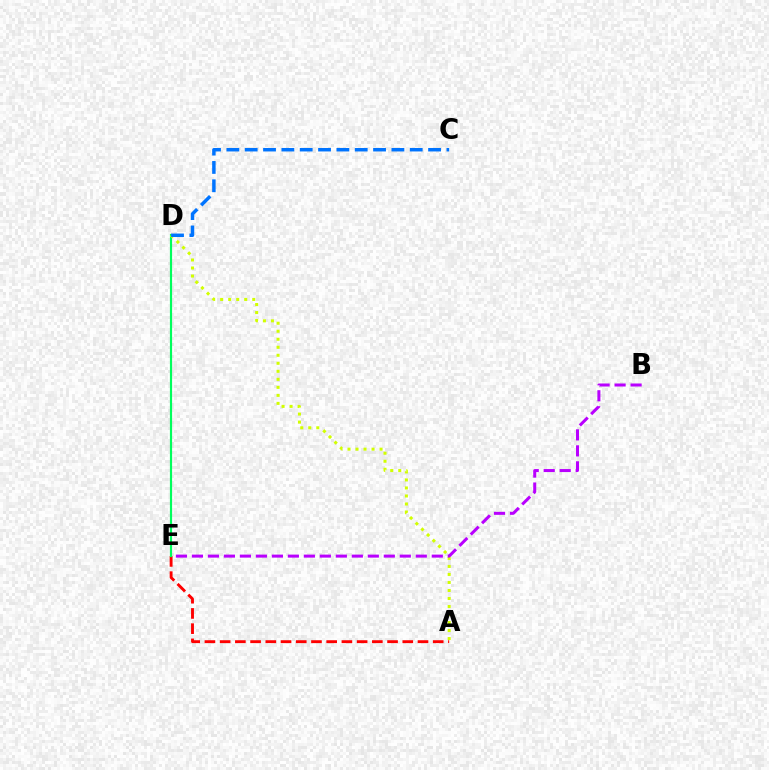{('A', 'E'): [{'color': '#ff0000', 'line_style': 'dashed', 'thickness': 2.07}], ('D', 'E'): [{'color': '#00ff5c', 'line_style': 'solid', 'thickness': 1.57}], ('A', 'D'): [{'color': '#d1ff00', 'line_style': 'dotted', 'thickness': 2.18}], ('B', 'E'): [{'color': '#b900ff', 'line_style': 'dashed', 'thickness': 2.17}], ('C', 'D'): [{'color': '#0074ff', 'line_style': 'dashed', 'thickness': 2.49}]}